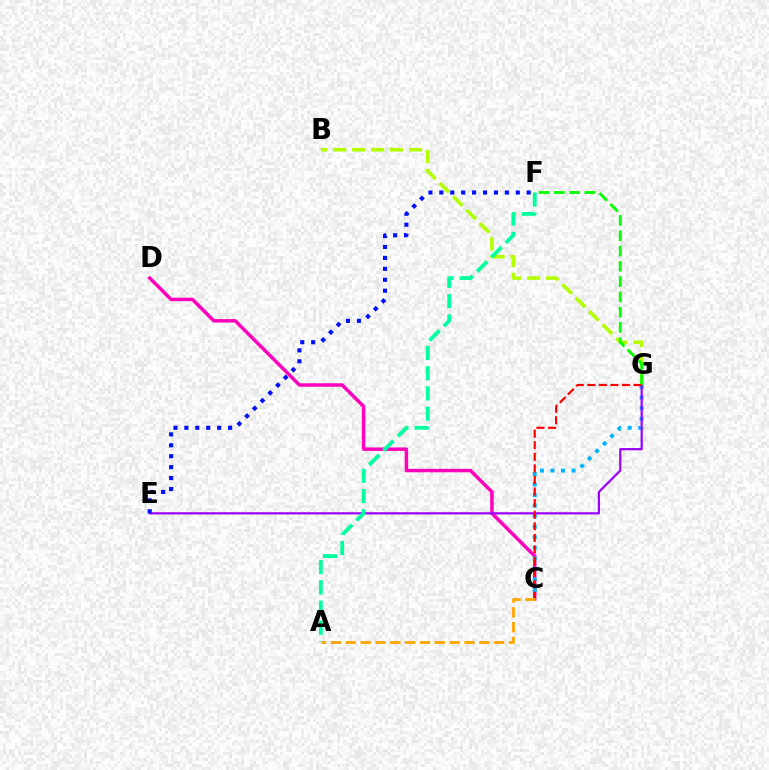{('C', 'D'): [{'color': '#ff00bd', 'line_style': 'solid', 'thickness': 2.5}], ('C', 'G'): [{'color': '#00b5ff', 'line_style': 'dotted', 'thickness': 2.87}, {'color': '#ff0000', 'line_style': 'dashed', 'thickness': 1.57}], ('E', 'G'): [{'color': '#9b00ff', 'line_style': 'solid', 'thickness': 1.58}], ('E', 'F'): [{'color': '#0010ff', 'line_style': 'dotted', 'thickness': 2.97}], ('B', 'G'): [{'color': '#b3ff00', 'line_style': 'dashed', 'thickness': 2.58}], ('A', 'F'): [{'color': '#00ff9d', 'line_style': 'dashed', 'thickness': 2.75}], ('F', 'G'): [{'color': '#08ff00', 'line_style': 'dashed', 'thickness': 2.08}], ('A', 'C'): [{'color': '#ffa500', 'line_style': 'dashed', 'thickness': 2.02}]}